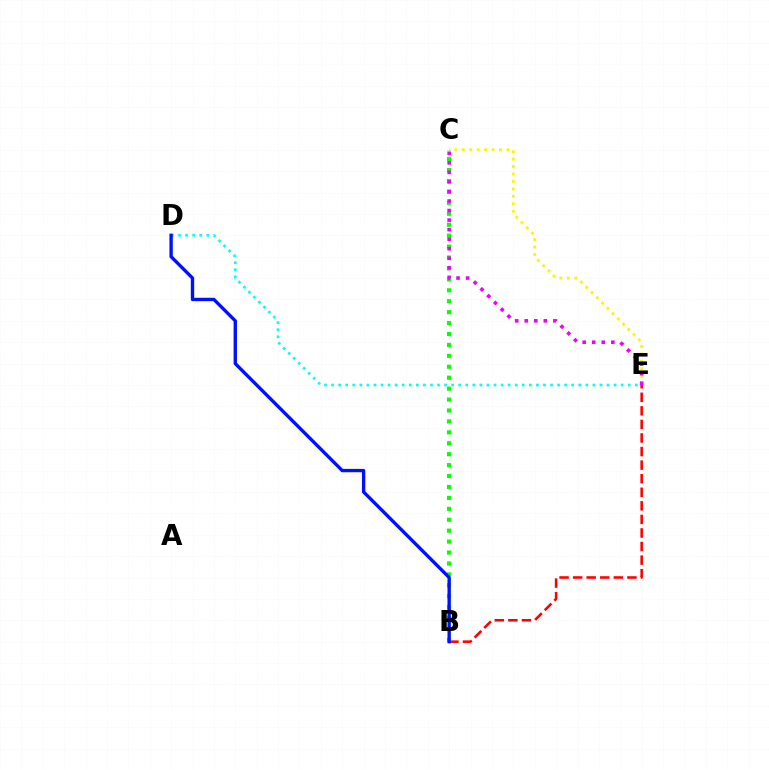{('D', 'E'): [{'color': '#00fff6', 'line_style': 'dotted', 'thickness': 1.92}], ('C', 'E'): [{'color': '#fcf500', 'line_style': 'dotted', 'thickness': 2.02}, {'color': '#ee00ff', 'line_style': 'dotted', 'thickness': 2.59}], ('B', 'E'): [{'color': '#ff0000', 'line_style': 'dashed', 'thickness': 1.84}], ('B', 'C'): [{'color': '#08ff00', 'line_style': 'dotted', 'thickness': 2.97}], ('B', 'D'): [{'color': '#0010ff', 'line_style': 'solid', 'thickness': 2.42}]}